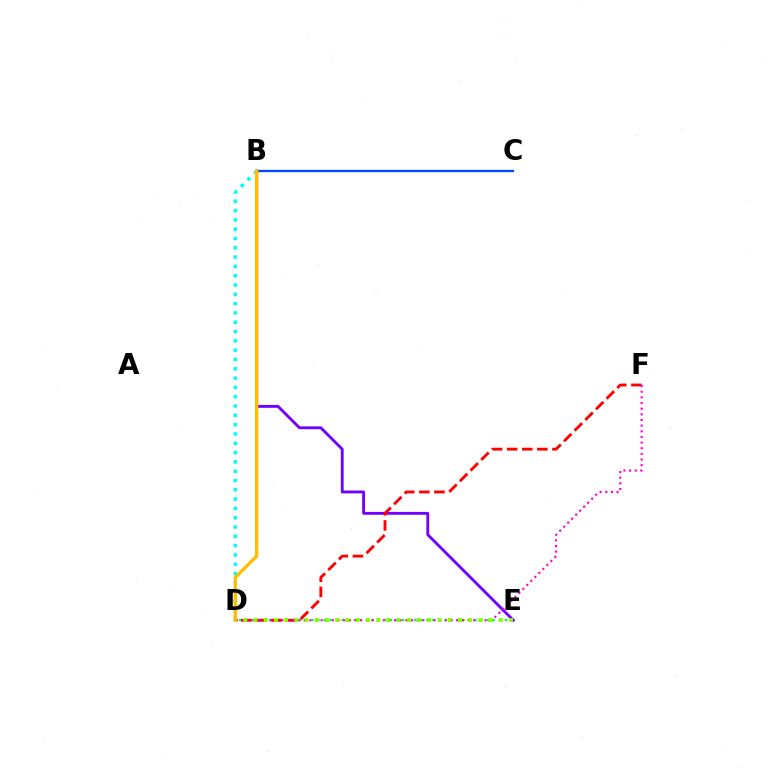{('B', 'E'): [{'color': '#7200ff', 'line_style': 'solid', 'thickness': 2.06}], ('B', 'C'): [{'color': '#004bff', 'line_style': 'solid', 'thickness': 1.7}], ('B', 'D'): [{'color': '#00fff6', 'line_style': 'dotted', 'thickness': 2.53}, {'color': '#ffbd00', 'line_style': 'solid', 'thickness': 2.38}], ('D', 'E'): [{'color': '#00ff39', 'line_style': 'dotted', 'thickness': 1.64}, {'color': '#84ff00', 'line_style': 'dotted', 'thickness': 2.78}], ('D', 'F'): [{'color': '#ff0000', 'line_style': 'dashed', 'thickness': 2.05}, {'color': '#ff00cf', 'line_style': 'dotted', 'thickness': 1.54}]}